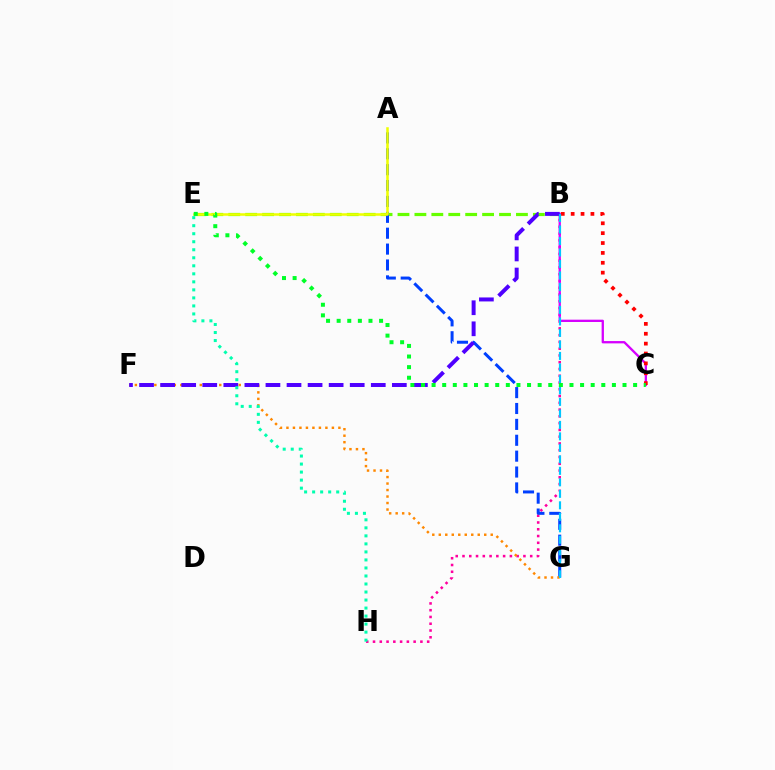{('B', 'H'): [{'color': '#ff00a0', 'line_style': 'dotted', 'thickness': 1.84}], ('B', 'E'): [{'color': '#66ff00', 'line_style': 'dashed', 'thickness': 2.3}], ('A', 'G'): [{'color': '#003fff', 'line_style': 'dashed', 'thickness': 2.16}], ('F', 'G'): [{'color': '#ff8800', 'line_style': 'dotted', 'thickness': 1.76}], ('B', 'C'): [{'color': '#d600ff', 'line_style': 'solid', 'thickness': 1.66}, {'color': '#ff0000', 'line_style': 'dotted', 'thickness': 2.68}], ('A', 'E'): [{'color': '#eeff00', 'line_style': 'solid', 'thickness': 1.82}], ('B', 'F'): [{'color': '#4f00ff', 'line_style': 'dashed', 'thickness': 2.86}], ('B', 'G'): [{'color': '#00c7ff', 'line_style': 'dashed', 'thickness': 1.56}], ('E', 'H'): [{'color': '#00ffaf', 'line_style': 'dotted', 'thickness': 2.18}], ('C', 'E'): [{'color': '#00ff27', 'line_style': 'dotted', 'thickness': 2.88}]}